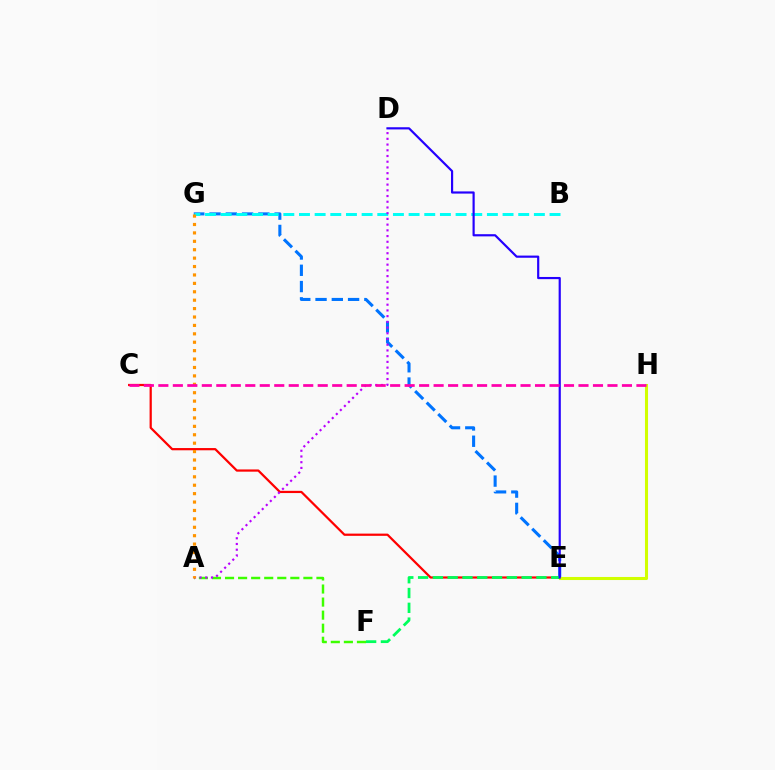{('E', 'G'): [{'color': '#0074ff', 'line_style': 'dashed', 'thickness': 2.21}], ('B', 'G'): [{'color': '#00fff6', 'line_style': 'dashed', 'thickness': 2.13}], ('C', 'E'): [{'color': '#ff0000', 'line_style': 'solid', 'thickness': 1.6}], ('A', 'F'): [{'color': '#3dff00', 'line_style': 'dashed', 'thickness': 1.77}], ('E', 'H'): [{'color': '#d1ff00', 'line_style': 'solid', 'thickness': 2.2}], ('A', 'D'): [{'color': '#b900ff', 'line_style': 'dotted', 'thickness': 1.55}], ('A', 'G'): [{'color': '#ff9400', 'line_style': 'dotted', 'thickness': 2.29}], ('E', 'F'): [{'color': '#00ff5c', 'line_style': 'dashed', 'thickness': 2.01}], ('D', 'E'): [{'color': '#2500ff', 'line_style': 'solid', 'thickness': 1.57}], ('C', 'H'): [{'color': '#ff00ac', 'line_style': 'dashed', 'thickness': 1.97}]}